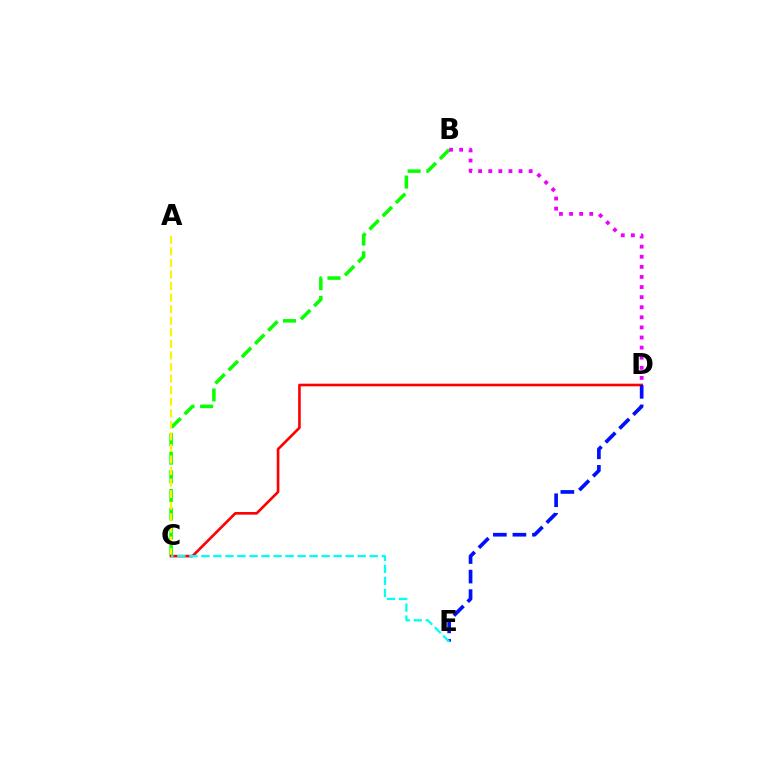{('B', 'C'): [{'color': '#08ff00', 'line_style': 'dashed', 'thickness': 2.54}], ('A', 'C'): [{'color': '#fcf500', 'line_style': 'dashed', 'thickness': 1.57}], ('C', 'D'): [{'color': '#ff0000', 'line_style': 'solid', 'thickness': 1.89}], ('D', 'E'): [{'color': '#0010ff', 'line_style': 'dashed', 'thickness': 2.66}], ('C', 'E'): [{'color': '#00fff6', 'line_style': 'dashed', 'thickness': 1.63}], ('B', 'D'): [{'color': '#ee00ff', 'line_style': 'dotted', 'thickness': 2.74}]}